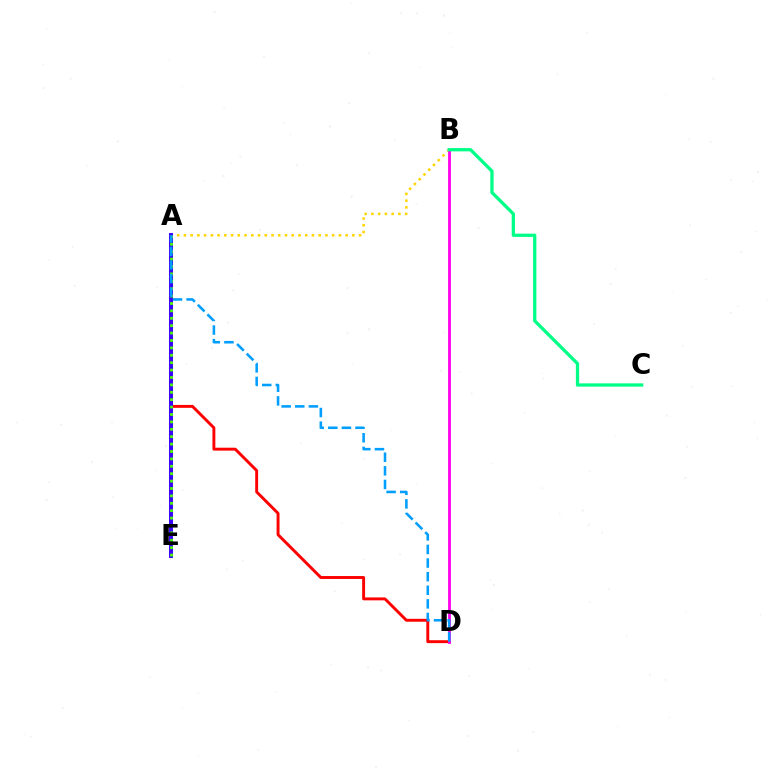{('A', 'D'): [{'color': '#ff0000', 'line_style': 'solid', 'thickness': 2.1}, {'color': '#009eff', 'line_style': 'dashed', 'thickness': 1.85}], ('A', 'B'): [{'color': '#ffd500', 'line_style': 'dotted', 'thickness': 1.83}], ('A', 'E'): [{'color': '#3700ff', 'line_style': 'solid', 'thickness': 2.85}, {'color': '#4fff00', 'line_style': 'dotted', 'thickness': 2.01}], ('B', 'D'): [{'color': '#ff00ed', 'line_style': 'solid', 'thickness': 2.04}], ('B', 'C'): [{'color': '#00ff86', 'line_style': 'solid', 'thickness': 2.36}]}